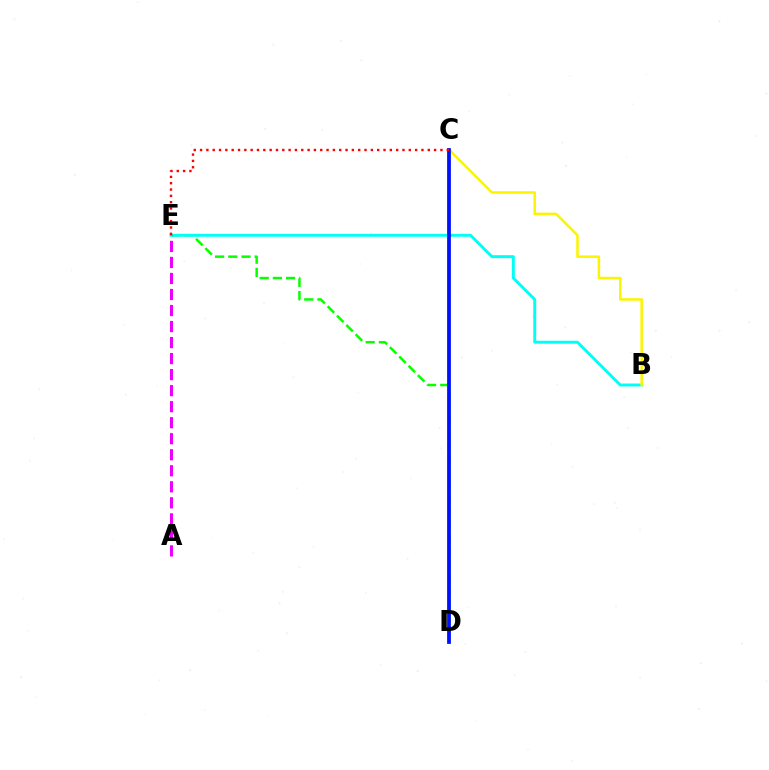{('D', 'E'): [{'color': '#08ff00', 'line_style': 'dashed', 'thickness': 1.79}], ('B', 'E'): [{'color': '#00fff6', 'line_style': 'solid', 'thickness': 2.12}], ('B', 'C'): [{'color': '#fcf500', 'line_style': 'solid', 'thickness': 1.82}], ('C', 'D'): [{'color': '#0010ff', 'line_style': 'solid', 'thickness': 2.71}], ('A', 'E'): [{'color': '#ee00ff', 'line_style': 'dashed', 'thickness': 2.18}], ('C', 'E'): [{'color': '#ff0000', 'line_style': 'dotted', 'thickness': 1.72}]}